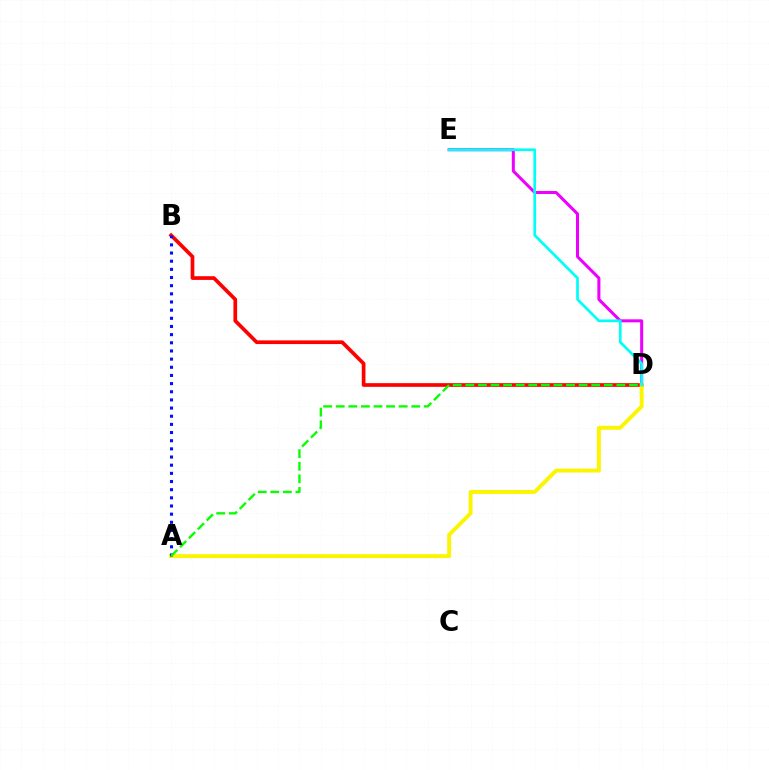{('D', 'E'): [{'color': '#ee00ff', 'line_style': 'solid', 'thickness': 2.18}, {'color': '#00fff6', 'line_style': 'solid', 'thickness': 1.95}], ('B', 'D'): [{'color': '#ff0000', 'line_style': 'solid', 'thickness': 2.66}], ('A', 'D'): [{'color': '#fcf500', 'line_style': 'solid', 'thickness': 2.82}, {'color': '#08ff00', 'line_style': 'dashed', 'thickness': 1.71}], ('A', 'B'): [{'color': '#0010ff', 'line_style': 'dotted', 'thickness': 2.22}]}